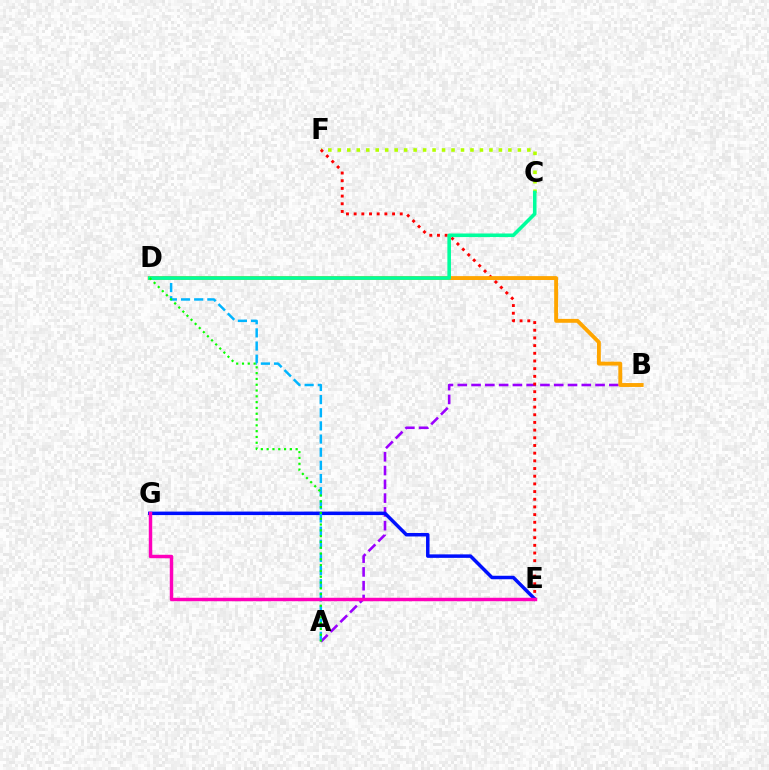{('C', 'F'): [{'color': '#b3ff00', 'line_style': 'dotted', 'thickness': 2.57}], ('A', 'B'): [{'color': '#9b00ff', 'line_style': 'dashed', 'thickness': 1.87}], ('E', 'F'): [{'color': '#ff0000', 'line_style': 'dotted', 'thickness': 2.09}], ('B', 'D'): [{'color': '#ffa500', 'line_style': 'solid', 'thickness': 2.8}], ('E', 'G'): [{'color': '#0010ff', 'line_style': 'solid', 'thickness': 2.51}, {'color': '#ff00bd', 'line_style': 'solid', 'thickness': 2.48}], ('A', 'D'): [{'color': '#00b5ff', 'line_style': 'dashed', 'thickness': 1.79}, {'color': '#08ff00', 'line_style': 'dotted', 'thickness': 1.58}], ('C', 'D'): [{'color': '#00ff9d', 'line_style': 'solid', 'thickness': 2.58}]}